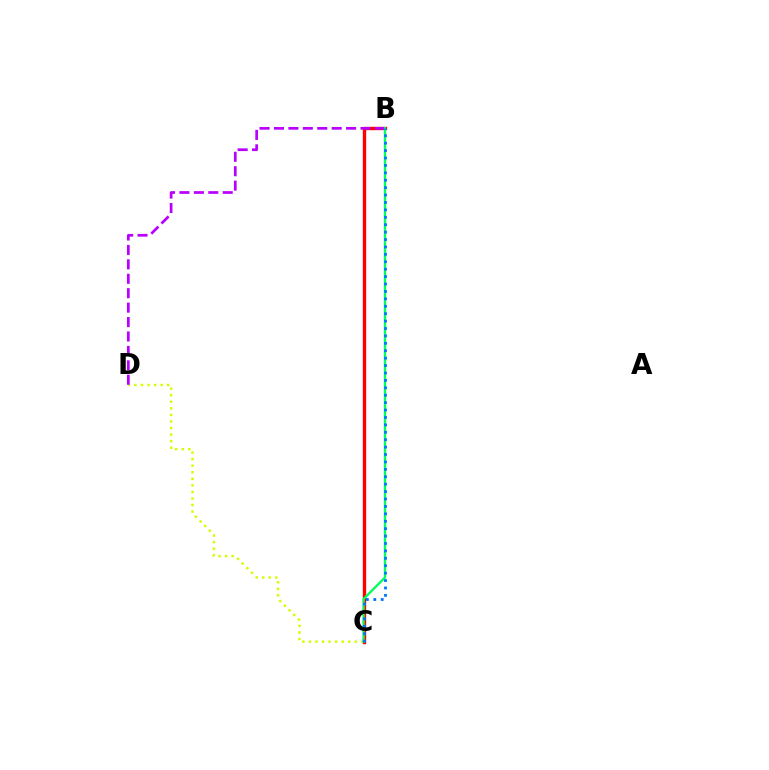{('C', 'D'): [{'color': '#d1ff00', 'line_style': 'dotted', 'thickness': 1.78}], ('B', 'C'): [{'color': '#ff0000', 'line_style': 'solid', 'thickness': 2.42}, {'color': '#00ff5c', 'line_style': 'solid', 'thickness': 1.67}, {'color': '#0074ff', 'line_style': 'dotted', 'thickness': 2.01}], ('B', 'D'): [{'color': '#b900ff', 'line_style': 'dashed', 'thickness': 1.96}]}